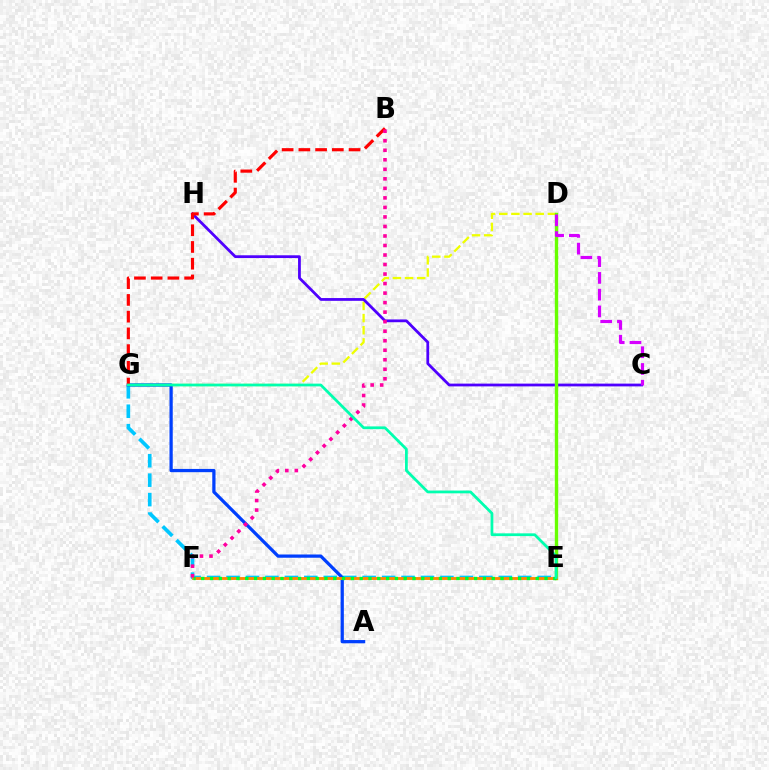{('D', 'G'): [{'color': '#eeff00', 'line_style': 'dashed', 'thickness': 1.65}], ('E', 'G'): [{'color': '#00c7ff', 'line_style': 'dashed', 'thickness': 2.64}, {'color': '#00ffaf', 'line_style': 'solid', 'thickness': 1.98}], ('C', 'H'): [{'color': '#4f00ff', 'line_style': 'solid', 'thickness': 2.0}], ('D', 'E'): [{'color': '#66ff00', 'line_style': 'solid', 'thickness': 2.43}], ('A', 'G'): [{'color': '#003fff', 'line_style': 'solid', 'thickness': 2.34}], ('C', 'D'): [{'color': '#d600ff', 'line_style': 'dashed', 'thickness': 2.28}], ('B', 'G'): [{'color': '#ff0000', 'line_style': 'dashed', 'thickness': 2.27}], ('E', 'F'): [{'color': '#ff8800', 'line_style': 'solid', 'thickness': 2.06}, {'color': '#00ff27', 'line_style': 'dotted', 'thickness': 2.39}], ('B', 'F'): [{'color': '#ff00a0', 'line_style': 'dotted', 'thickness': 2.59}]}